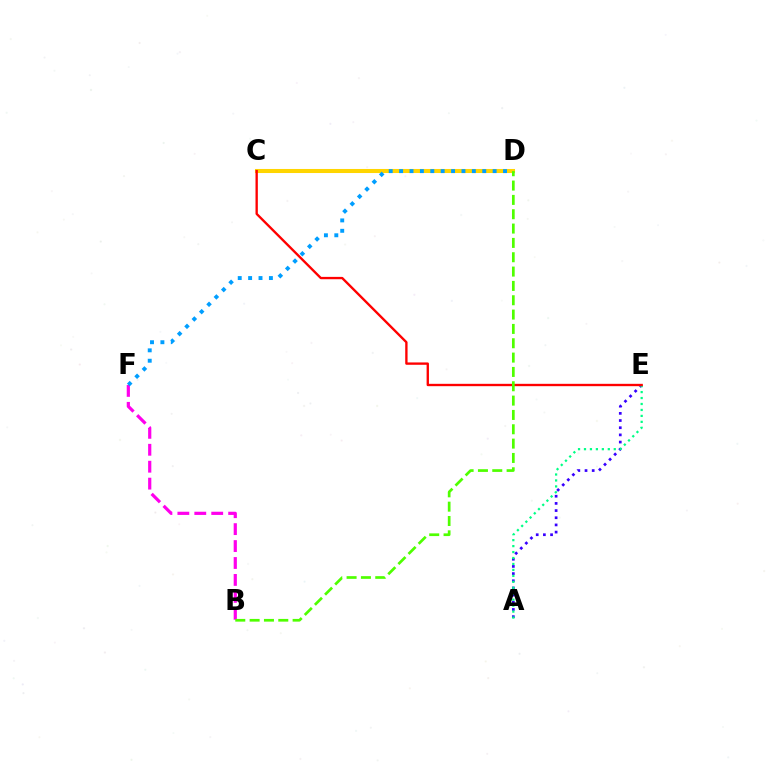{('B', 'F'): [{'color': '#ff00ed', 'line_style': 'dashed', 'thickness': 2.3}], ('A', 'E'): [{'color': '#3700ff', 'line_style': 'dotted', 'thickness': 1.95}, {'color': '#00ff86', 'line_style': 'dotted', 'thickness': 1.62}], ('C', 'D'): [{'color': '#ffd500', 'line_style': 'solid', 'thickness': 2.92}], ('C', 'E'): [{'color': '#ff0000', 'line_style': 'solid', 'thickness': 1.69}], ('B', 'D'): [{'color': '#4fff00', 'line_style': 'dashed', 'thickness': 1.95}], ('D', 'F'): [{'color': '#009eff', 'line_style': 'dotted', 'thickness': 2.82}]}